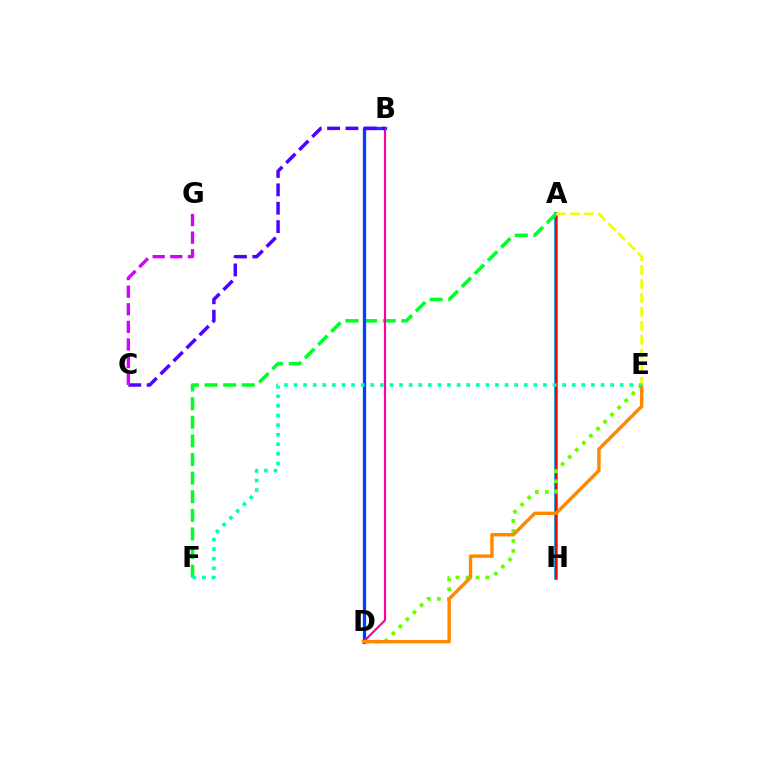{('A', 'H'): [{'color': '#00c7ff', 'line_style': 'solid', 'thickness': 2.88}, {'color': '#ff0000', 'line_style': 'solid', 'thickness': 1.69}], ('A', 'F'): [{'color': '#00ff27', 'line_style': 'dashed', 'thickness': 2.53}], ('B', 'D'): [{'color': '#003fff', 'line_style': 'solid', 'thickness': 2.37}, {'color': '#ff00a0', 'line_style': 'solid', 'thickness': 1.56}], ('D', 'E'): [{'color': '#66ff00', 'line_style': 'dotted', 'thickness': 2.71}, {'color': '#ff8800', 'line_style': 'solid', 'thickness': 2.46}], ('A', 'E'): [{'color': '#eeff00', 'line_style': 'dashed', 'thickness': 1.9}], ('E', 'F'): [{'color': '#00ffaf', 'line_style': 'dotted', 'thickness': 2.61}], ('B', 'C'): [{'color': '#4f00ff', 'line_style': 'dashed', 'thickness': 2.5}], ('C', 'G'): [{'color': '#d600ff', 'line_style': 'dashed', 'thickness': 2.39}]}